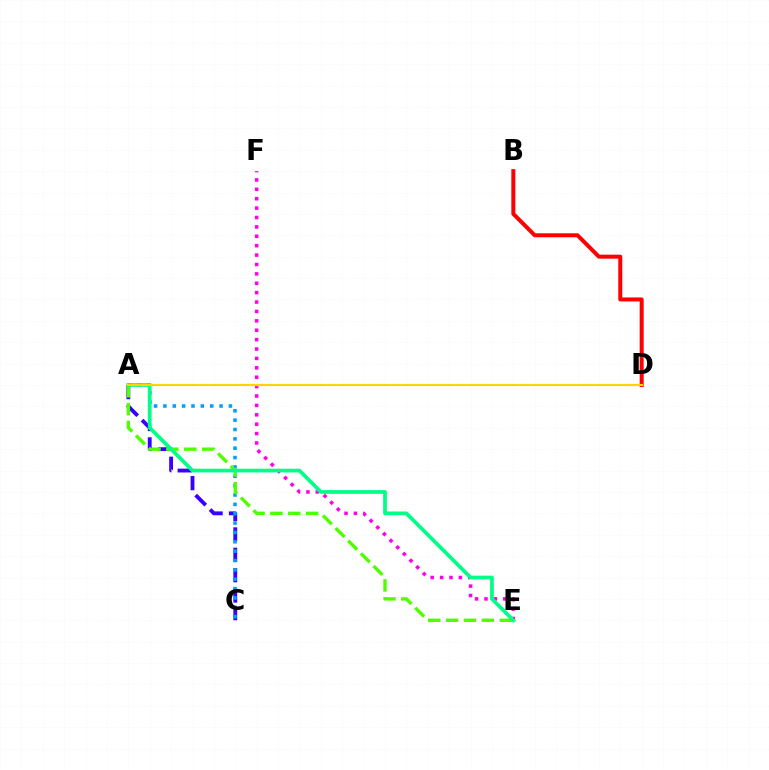{('E', 'F'): [{'color': '#ff00ed', 'line_style': 'dotted', 'thickness': 2.55}], ('A', 'C'): [{'color': '#3700ff', 'line_style': 'dashed', 'thickness': 2.77}, {'color': '#009eff', 'line_style': 'dotted', 'thickness': 2.54}], ('A', 'E'): [{'color': '#4fff00', 'line_style': 'dashed', 'thickness': 2.43}, {'color': '#00ff86', 'line_style': 'solid', 'thickness': 2.68}], ('B', 'D'): [{'color': '#ff0000', 'line_style': 'solid', 'thickness': 2.88}], ('A', 'D'): [{'color': '#ffd500', 'line_style': 'solid', 'thickness': 1.54}]}